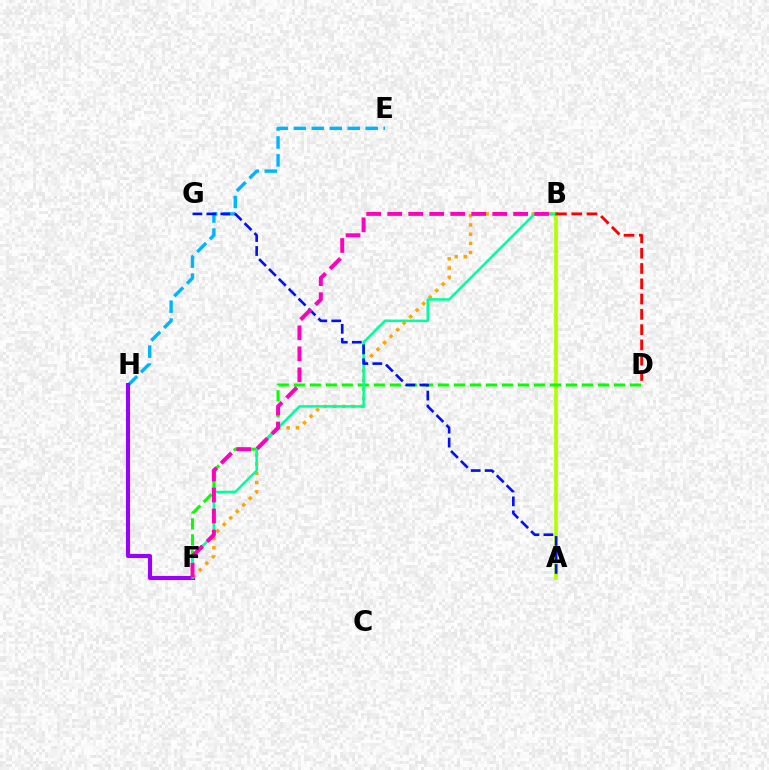{('E', 'H'): [{'color': '#00b5ff', 'line_style': 'dashed', 'thickness': 2.44}], ('A', 'B'): [{'color': '#b3ff00', 'line_style': 'solid', 'thickness': 2.68}], ('D', 'F'): [{'color': '#08ff00', 'line_style': 'dashed', 'thickness': 2.17}], ('F', 'H'): [{'color': '#9b00ff', 'line_style': 'solid', 'thickness': 2.94}], ('B', 'F'): [{'color': '#ffa500', 'line_style': 'dotted', 'thickness': 2.5}, {'color': '#00ff9d', 'line_style': 'solid', 'thickness': 1.82}, {'color': '#ff00bd', 'line_style': 'dashed', 'thickness': 2.85}], ('A', 'G'): [{'color': '#0010ff', 'line_style': 'dashed', 'thickness': 1.9}], ('B', 'D'): [{'color': '#ff0000', 'line_style': 'dashed', 'thickness': 2.08}]}